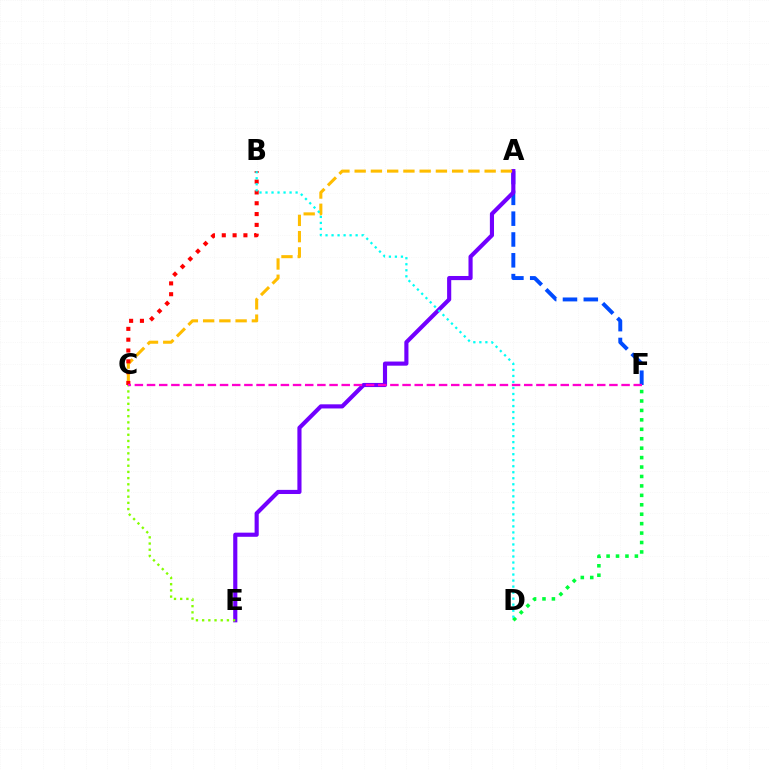{('D', 'F'): [{'color': '#00ff39', 'line_style': 'dotted', 'thickness': 2.56}], ('A', 'F'): [{'color': '#004bff', 'line_style': 'dashed', 'thickness': 2.83}], ('A', 'E'): [{'color': '#7200ff', 'line_style': 'solid', 'thickness': 2.98}], ('A', 'C'): [{'color': '#ffbd00', 'line_style': 'dashed', 'thickness': 2.21}], ('B', 'C'): [{'color': '#ff0000', 'line_style': 'dotted', 'thickness': 2.94}], ('C', 'E'): [{'color': '#84ff00', 'line_style': 'dotted', 'thickness': 1.68}], ('B', 'D'): [{'color': '#00fff6', 'line_style': 'dotted', 'thickness': 1.64}], ('C', 'F'): [{'color': '#ff00cf', 'line_style': 'dashed', 'thickness': 1.65}]}